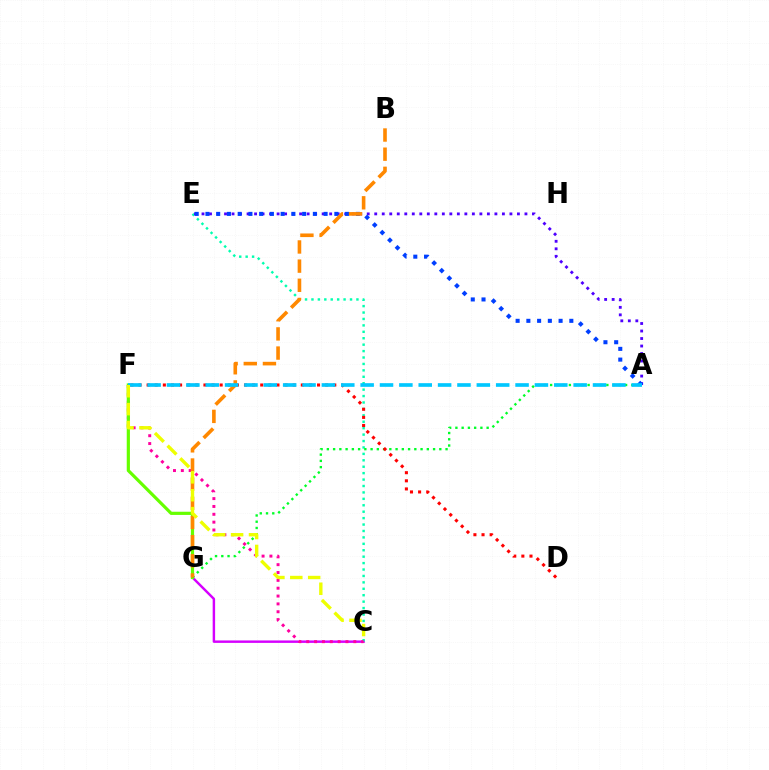{('C', 'G'): [{'color': '#d600ff', 'line_style': 'solid', 'thickness': 1.76}], ('C', 'E'): [{'color': '#00ffaf', 'line_style': 'dotted', 'thickness': 1.75}], ('A', 'E'): [{'color': '#4f00ff', 'line_style': 'dotted', 'thickness': 2.04}, {'color': '#003fff', 'line_style': 'dotted', 'thickness': 2.92}], ('C', 'F'): [{'color': '#ff00a0', 'line_style': 'dotted', 'thickness': 2.13}, {'color': '#eeff00', 'line_style': 'dashed', 'thickness': 2.43}], ('F', 'G'): [{'color': '#66ff00', 'line_style': 'solid', 'thickness': 2.3}], ('A', 'G'): [{'color': '#00ff27', 'line_style': 'dotted', 'thickness': 1.7}], ('D', 'F'): [{'color': '#ff0000', 'line_style': 'dotted', 'thickness': 2.2}], ('B', 'G'): [{'color': '#ff8800', 'line_style': 'dashed', 'thickness': 2.6}], ('A', 'F'): [{'color': '#00c7ff', 'line_style': 'dashed', 'thickness': 2.63}]}